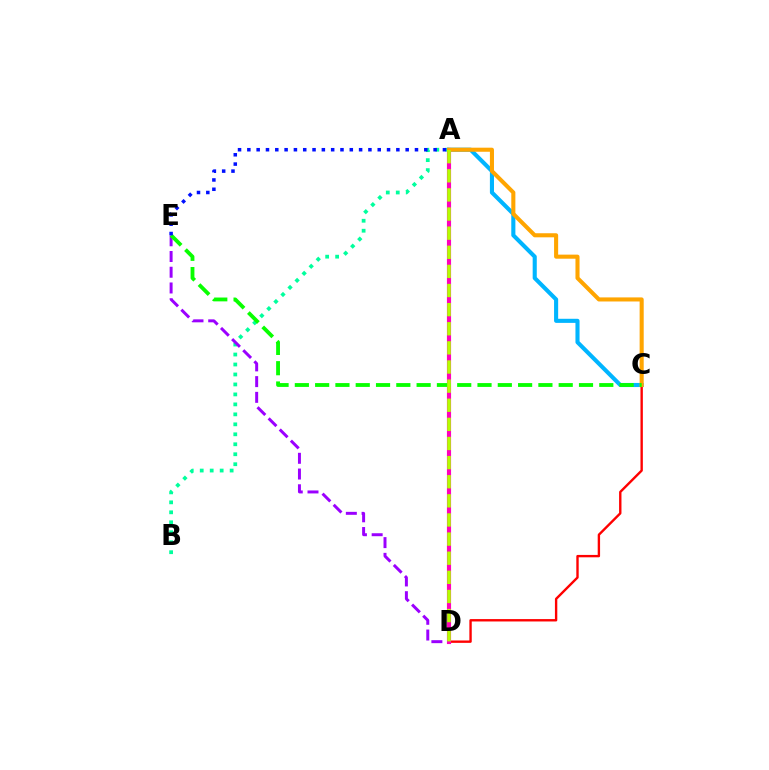{('A', 'C'): [{'color': '#00b5ff', 'line_style': 'solid', 'thickness': 2.95}, {'color': '#ffa500', 'line_style': 'solid', 'thickness': 2.93}], ('C', 'D'): [{'color': '#ff0000', 'line_style': 'solid', 'thickness': 1.71}], ('A', 'B'): [{'color': '#00ff9d', 'line_style': 'dotted', 'thickness': 2.71}], ('D', 'E'): [{'color': '#9b00ff', 'line_style': 'dashed', 'thickness': 2.14}], ('A', 'D'): [{'color': '#ff00bd', 'line_style': 'solid', 'thickness': 2.98}, {'color': '#b3ff00', 'line_style': 'dashed', 'thickness': 2.6}], ('C', 'E'): [{'color': '#08ff00', 'line_style': 'dashed', 'thickness': 2.76}], ('A', 'E'): [{'color': '#0010ff', 'line_style': 'dotted', 'thickness': 2.53}]}